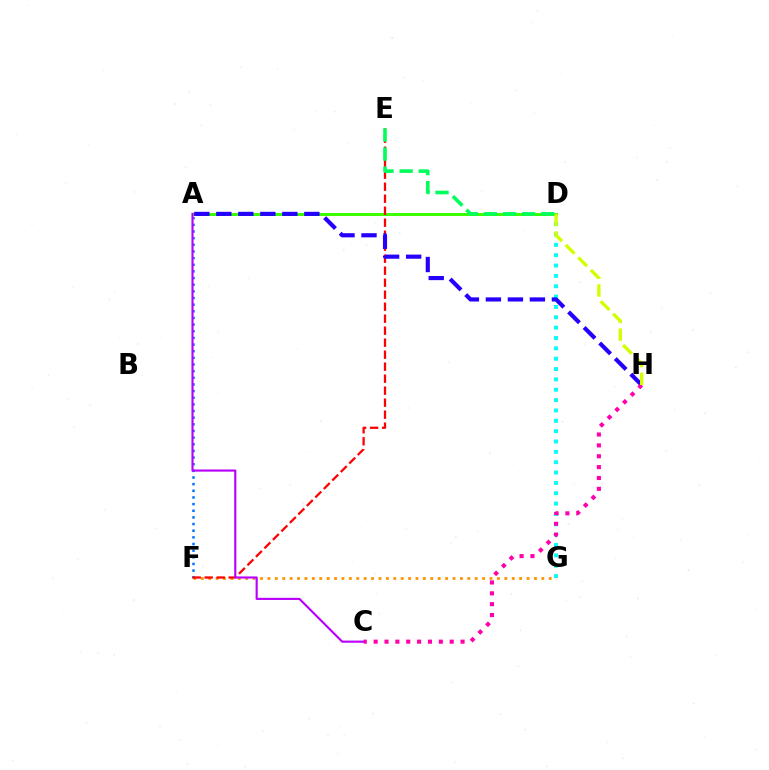{('D', 'G'): [{'color': '#00fff6', 'line_style': 'dotted', 'thickness': 2.81}], ('A', 'F'): [{'color': '#0074ff', 'line_style': 'dotted', 'thickness': 1.81}], ('A', 'D'): [{'color': '#3dff00', 'line_style': 'solid', 'thickness': 2.16}], ('F', 'G'): [{'color': '#ff9400', 'line_style': 'dotted', 'thickness': 2.01}], ('E', 'F'): [{'color': '#ff0000', 'line_style': 'dashed', 'thickness': 1.63}], ('A', 'H'): [{'color': '#2500ff', 'line_style': 'dashed', 'thickness': 2.99}], ('C', 'H'): [{'color': '#ff00ac', 'line_style': 'dotted', 'thickness': 2.95}], ('D', 'E'): [{'color': '#00ff5c', 'line_style': 'dashed', 'thickness': 2.59}], ('A', 'C'): [{'color': '#b900ff', 'line_style': 'solid', 'thickness': 1.54}], ('D', 'H'): [{'color': '#d1ff00', 'line_style': 'dashed', 'thickness': 2.4}]}